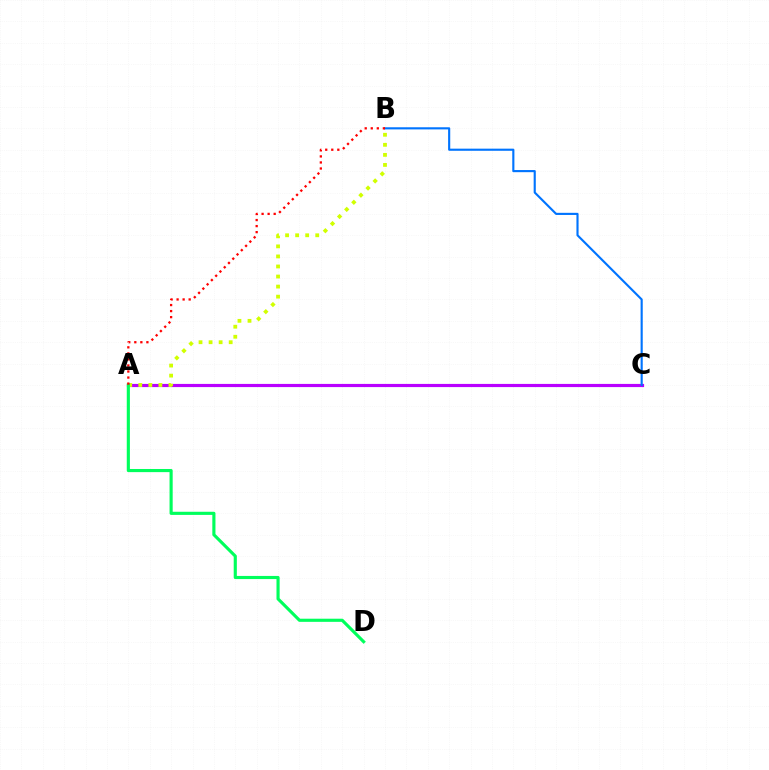{('A', 'C'): [{'color': '#b900ff', 'line_style': 'solid', 'thickness': 2.28}], ('A', 'B'): [{'color': '#d1ff00', 'line_style': 'dotted', 'thickness': 2.73}, {'color': '#ff0000', 'line_style': 'dotted', 'thickness': 1.64}], ('B', 'C'): [{'color': '#0074ff', 'line_style': 'solid', 'thickness': 1.54}], ('A', 'D'): [{'color': '#00ff5c', 'line_style': 'solid', 'thickness': 2.26}]}